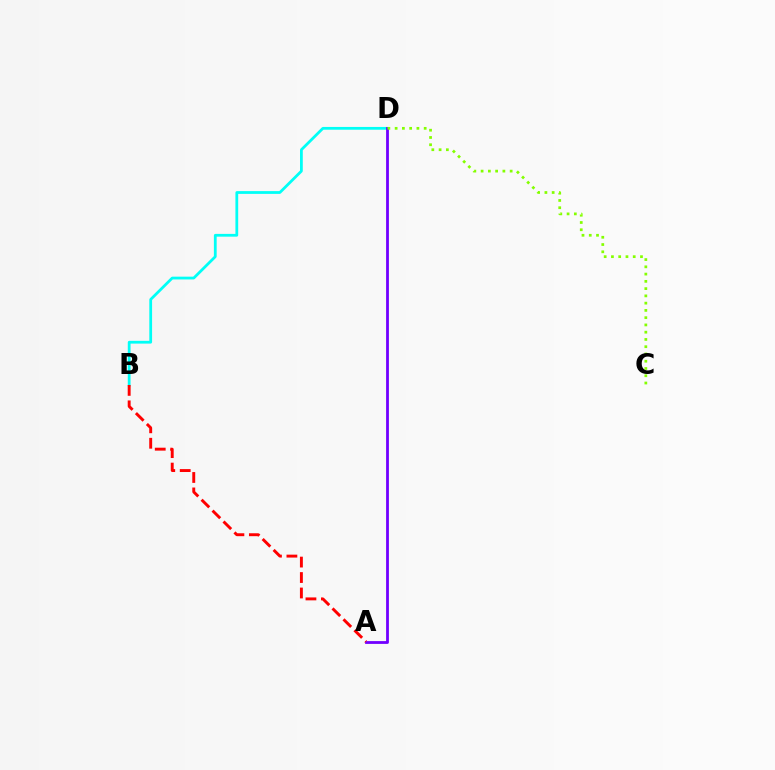{('B', 'D'): [{'color': '#00fff6', 'line_style': 'solid', 'thickness': 2.0}], ('A', 'D'): [{'color': '#7200ff', 'line_style': 'solid', 'thickness': 2.02}], ('C', 'D'): [{'color': '#84ff00', 'line_style': 'dotted', 'thickness': 1.97}], ('A', 'B'): [{'color': '#ff0000', 'line_style': 'dashed', 'thickness': 2.1}]}